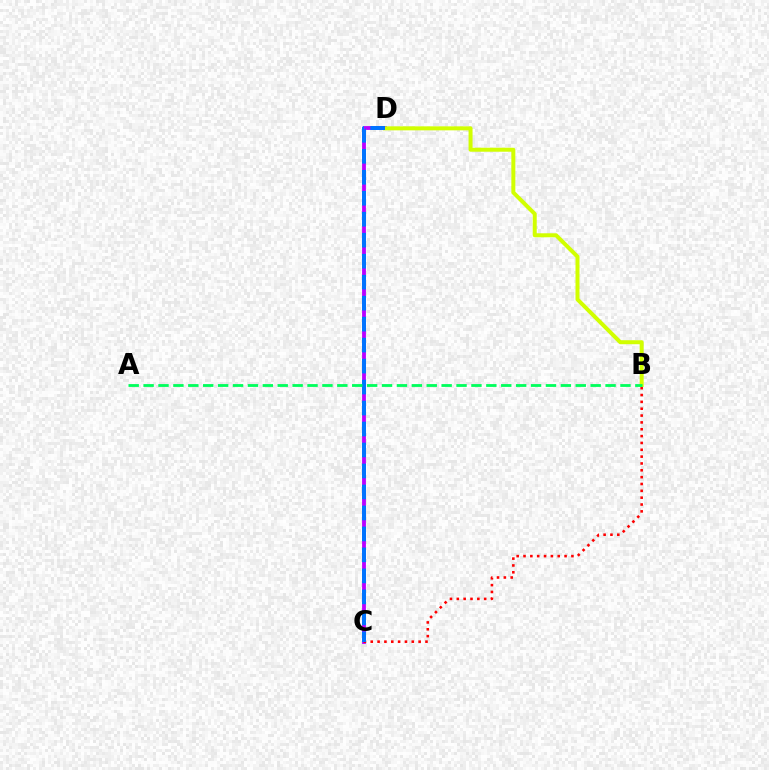{('C', 'D'): [{'color': '#b900ff', 'line_style': 'solid', 'thickness': 2.75}, {'color': '#0074ff', 'line_style': 'dashed', 'thickness': 2.85}], ('B', 'C'): [{'color': '#ff0000', 'line_style': 'dotted', 'thickness': 1.86}], ('B', 'D'): [{'color': '#d1ff00', 'line_style': 'solid', 'thickness': 2.88}], ('A', 'B'): [{'color': '#00ff5c', 'line_style': 'dashed', 'thickness': 2.02}]}